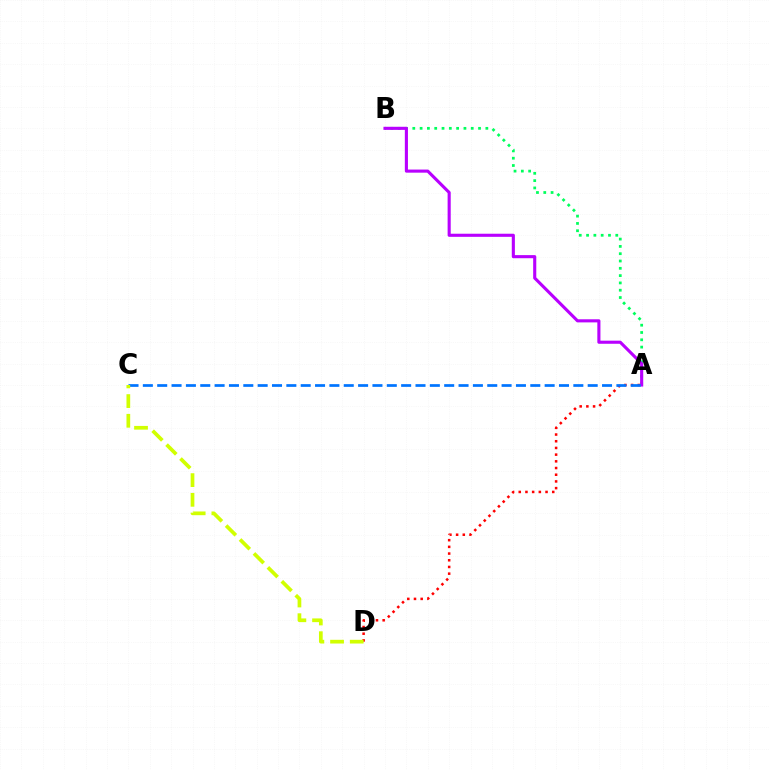{('A', 'D'): [{'color': '#ff0000', 'line_style': 'dotted', 'thickness': 1.82}], ('A', 'B'): [{'color': '#00ff5c', 'line_style': 'dotted', 'thickness': 1.98}, {'color': '#b900ff', 'line_style': 'solid', 'thickness': 2.24}], ('A', 'C'): [{'color': '#0074ff', 'line_style': 'dashed', 'thickness': 1.95}], ('C', 'D'): [{'color': '#d1ff00', 'line_style': 'dashed', 'thickness': 2.67}]}